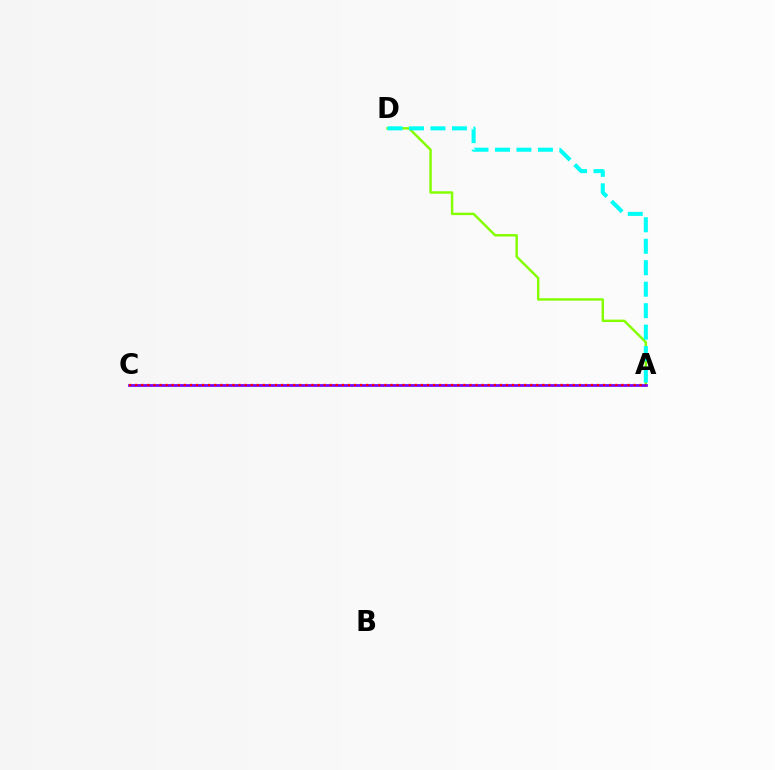{('A', 'D'): [{'color': '#84ff00', 'line_style': 'solid', 'thickness': 1.76}, {'color': '#00fff6', 'line_style': 'dashed', 'thickness': 2.92}], ('A', 'C'): [{'color': '#7200ff', 'line_style': 'solid', 'thickness': 1.96}, {'color': '#ff0000', 'line_style': 'dotted', 'thickness': 1.65}]}